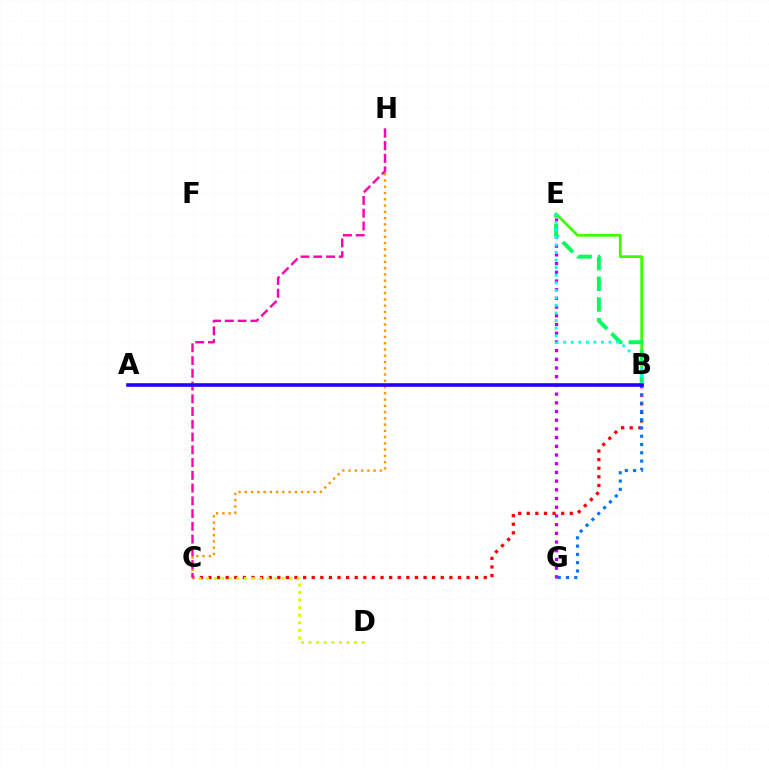{('E', 'G'): [{'color': '#b900ff', 'line_style': 'dotted', 'thickness': 2.36}], ('B', 'E'): [{'color': '#3dff00', 'line_style': 'solid', 'thickness': 1.99}, {'color': '#00ff5c', 'line_style': 'dashed', 'thickness': 2.81}, {'color': '#00fff6', 'line_style': 'dotted', 'thickness': 2.05}], ('B', 'C'): [{'color': '#ff0000', 'line_style': 'dotted', 'thickness': 2.34}], ('C', 'D'): [{'color': '#d1ff00', 'line_style': 'dotted', 'thickness': 2.06}], ('C', 'H'): [{'color': '#ff9400', 'line_style': 'dotted', 'thickness': 1.7}, {'color': '#ff00ac', 'line_style': 'dashed', 'thickness': 1.73}], ('B', 'G'): [{'color': '#0074ff', 'line_style': 'dotted', 'thickness': 2.25}], ('A', 'B'): [{'color': '#2500ff', 'line_style': 'solid', 'thickness': 2.6}]}